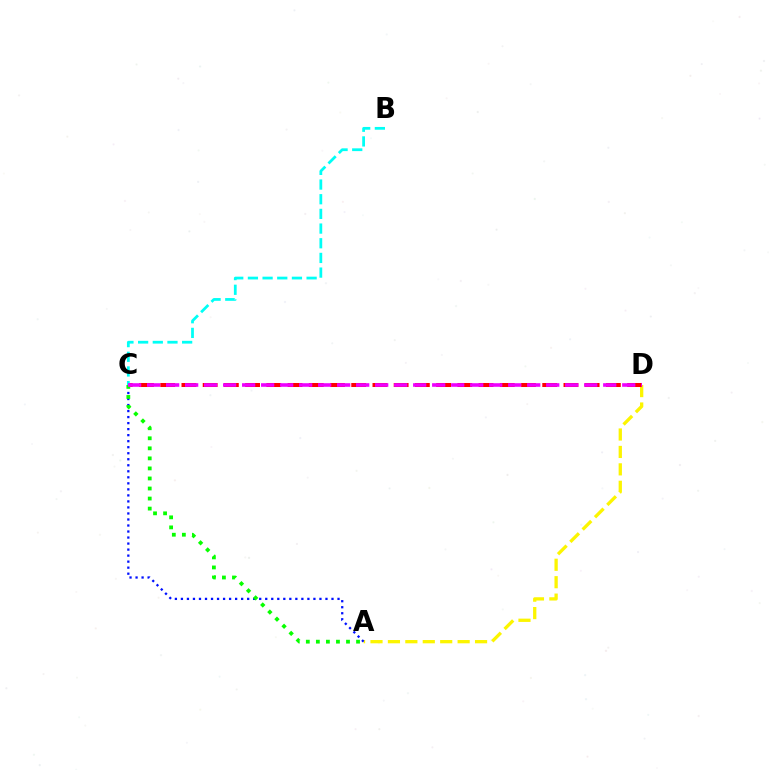{('A', 'D'): [{'color': '#fcf500', 'line_style': 'dashed', 'thickness': 2.37}], ('C', 'D'): [{'color': '#ff0000', 'line_style': 'dashed', 'thickness': 2.88}, {'color': '#ee00ff', 'line_style': 'dashed', 'thickness': 2.58}], ('B', 'C'): [{'color': '#00fff6', 'line_style': 'dashed', 'thickness': 1.99}], ('A', 'C'): [{'color': '#0010ff', 'line_style': 'dotted', 'thickness': 1.64}, {'color': '#08ff00', 'line_style': 'dotted', 'thickness': 2.73}]}